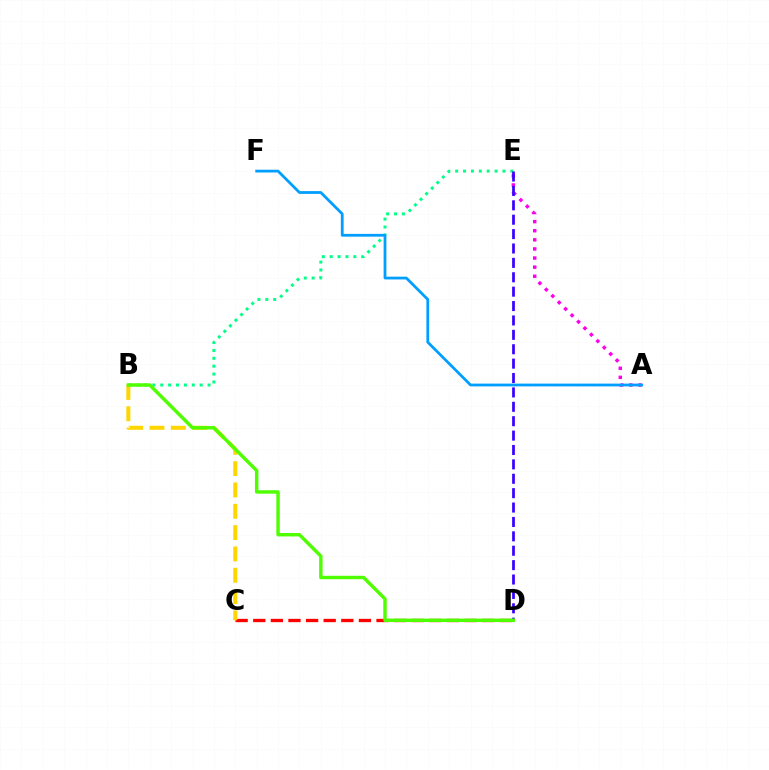{('C', 'D'): [{'color': '#ff0000', 'line_style': 'dashed', 'thickness': 2.39}], ('B', 'E'): [{'color': '#00ff86', 'line_style': 'dotted', 'thickness': 2.14}], ('A', 'E'): [{'color': '#ff00ed', 'line_style': 'dotted', 'thickness': 2.47}], ('A', 'F'): [{'color': '#009eff', 'line_style': 'solid', 'thickness': 1.99}], ('D', 'E'): [{'color': '#3700ff', 'line_style': 'dashed', 'thickness': 1.96}], ('B', 'C'): [{'color': '#ffd500', 'line_style': 'dashed', 'thickness': 2.9}], ('B', 'D'): [{'color': '#4fff00', 'line_style': 'solid', 'thickness': 2.47}]}